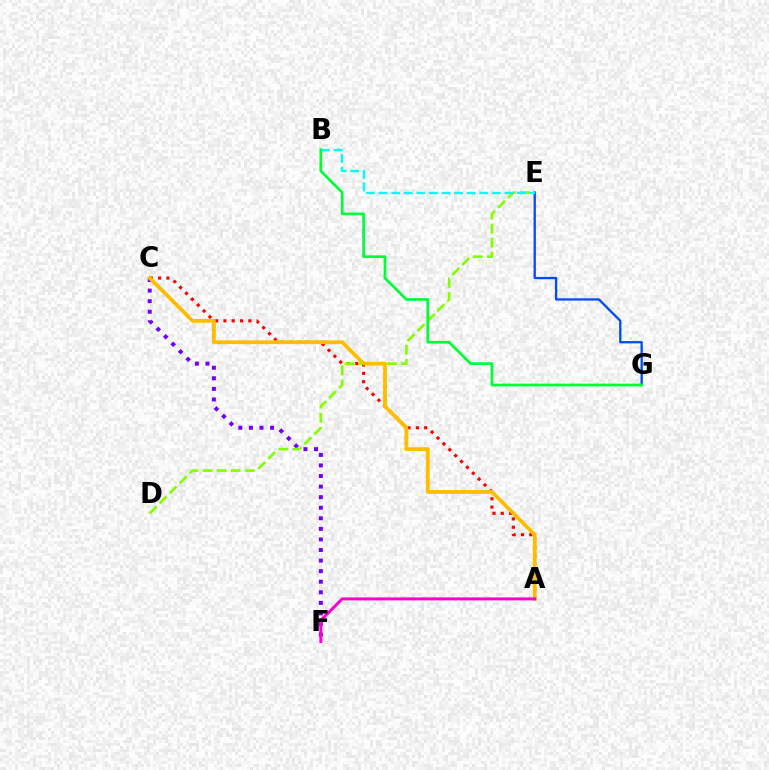{('E', 'G'): [{'color': '#004bff', 'line_style': 'solid', 'thickness': 1.66}], ('A', 'C'): [{'color': '#ff0000', 'line_style': 'dotted', 'thickness': 2.26}, {'color': '#ffbd00', 'line_style': 'solid', 'thickness': 2.73}], ('C', 'F'): [{'color': '#7200ff', 'line_style': 'dotted', 'thickness': 2.87}], ('D', 'E'): [{'color': '#84ff00', 'line_style': 'dashed', 'thickness': 1.92}], ('B', 'E'): [{'color': '#00fff6', 'line_style': 'dashed', 'thickness': 1.71}], ('B', 'G'): [{'color': '#00ff39', 'line_style': 'solid', 'thickness': 1.95}], ('A', 'F'): [{'color': '#ff00cf', 'line_style': 'solid', 'thickness': 2.14}]}